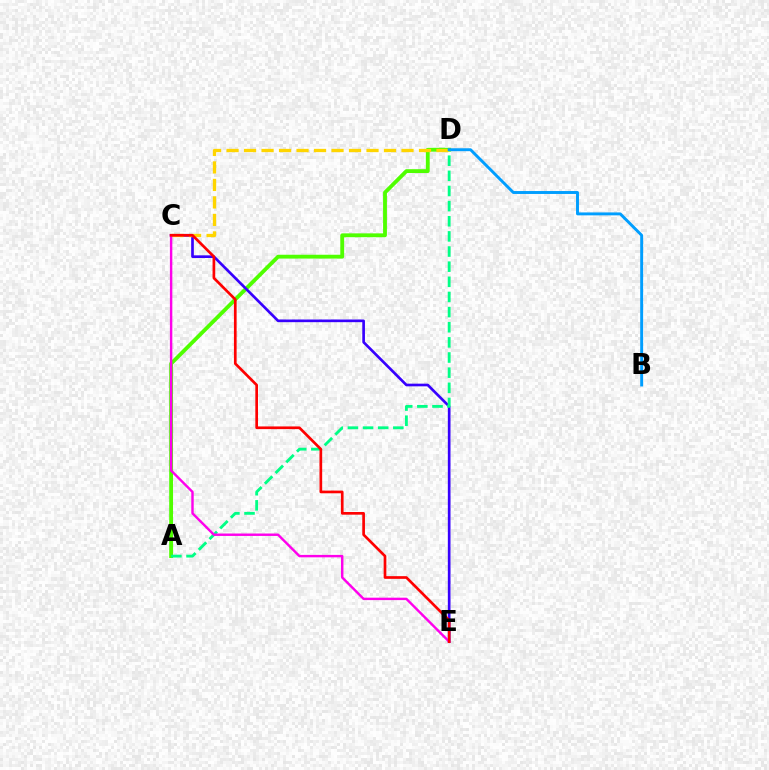{('A', 'D'): [{'color': '#4fff00', 'line_style': 'solid', 'thickness': 2.76}, {'color': '#00ff86', 'line_style': 'dashed', 'thickness': 2.06}], ('C', 'E'): [{'color': '#3700ff', 'line_style': 'solid', 'thickness': 1.92}, {'color': '#ff00ed', 'line_style': 'solid', 'thickness': 1.74}, {'color': '#ff0000', 'line_style': 'solid', 'thickness': 1.93}], ('C', 'D'): [{'color': '#ffd500', 'line_style': 'dashed', 'thickness': 2.38}], ('B', 'D'): [{'color': '#009eff', 'line_style': 'solid', 'thickness': 2.11}]}